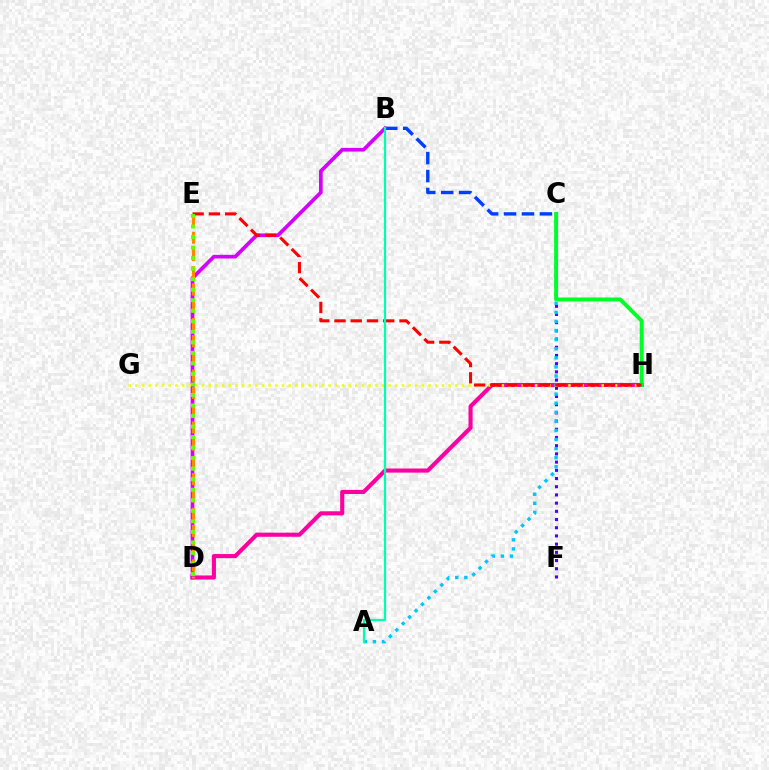{('D', 'H'): [{'color': '#ff00a0', 'line_style': 'solid', 'thickness': 2.96}], ('B', 'D'): [{'color': '#d600ff', 'line_style': 'solid', 'thickness': 2.67}], ('C', 'F'): [{'color': '#4f00ff', 'line_style': 'dotted', 'thickness': 2.23}], ('D', 'E'): [{'color': '#ff8800', 'line_style': 'dashed', 'thickness': 2.34}, {'color': '#66ff00', 'line_style': 'dotted', 'thickness': 2.86}], ('A', 'C'): [{'color': '#00c7ff', 'line_style': 'dotted', 'thickness': 2.47}], ('G', 'H'): [{'color': '#eeff00', 'line_style': 'dotted', 'thickness': 1.81}], ('C', 'H'): [{'color': '#00ff27', 'line_style': 'solid', 'thickness': 2.82}], ('E', 'H'): [{'color': '#ff0000', 'line_style': 'dashed', 'thickness': 2.21}], ('B', 'C'): [{'color': '#003fff', 'line_style': 'dashed', 'thickness': 2.44}], ('A', 'B'): [{'color': '#00ffaf', 'line_style': 'solid', 'thickness': 1.62}]}